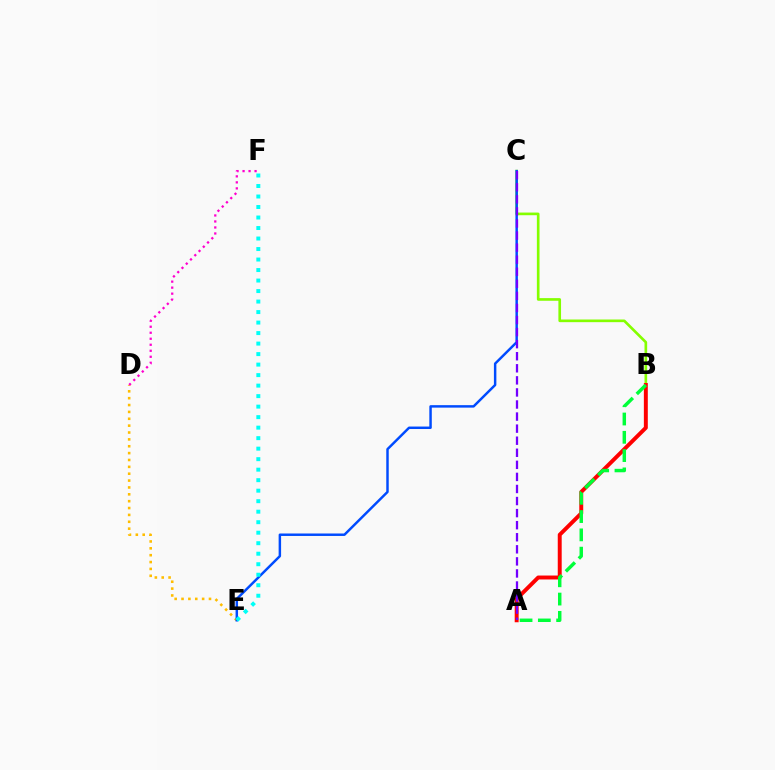{('D', 'E'): [{'color': '#ffbd00', 'line_style': 'dotted', 'thickness': 1.87}], ('B', 'C'): [{'color': '#84ff00', 'line_style': 'solid', 'thickness': 1.91}], ('C', 'E'): [{'color': '#004bff', 'line_style': 'solid', 'thickness': 1.77}], ('D', 'F'): [{'color': '#ff00cf', 'line_style': 'dotted', 'thickness': 1.63}], ('E', 'F'): [{'color': '#00fff6', 'line_style': 'dotted', 'thickness': 2.85}], ('A', 'B'): [{'color': '#ff0000', 'line_style': 'solid', 'thickness': 2.84}, {'color': '#00ff39', 'line_style': 'dashed', 'thickness': 2.48}], ('A', 'C'): [{'color': '#7200ff', 'line_style': 'dashed', 'thickness': 1.64}]}